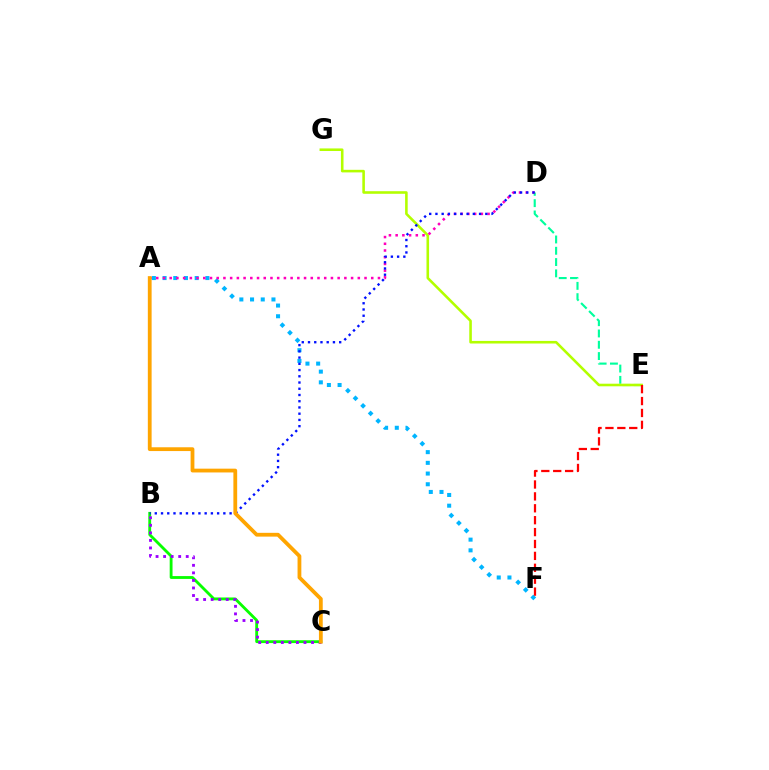{('A', 'F'): [{'color': '#00b5ff', 'line_style': 'dotted', 'thickness': 2.91}], ('D', 'E'): [{'color': '#00ff9d', 'line_style': 'dashed', 'thickness': 1.53}], ('E', 'G'): [{'color': '#b3ff00', 'line_style': 'solid', 'thickness': 1.86}], ('B', 'C'): [{'color': '#08ff00', 'line_style': 'solid', 'thickness': 2.04}, {'color': '#9b00ff', 'line_style': 'dotted', 'thickness': 2.05}], ('E', 'F'): [{'color': '#ff0000', 'line_style': 'dashed', 'thickness': 1.62}], ('A', 'D'): [{'color': '#ff00bd', 'line_style': 'dotted', 'thickness': 1.83}], ('B', 'D'): [{'color': '#0010ff', 'line_style': 'dotted', 'thickness': 1.69}], ('A', 'C'): [{'color': '#ffa500', 'line_style': 'solid', 'thickness': 2.73}]}